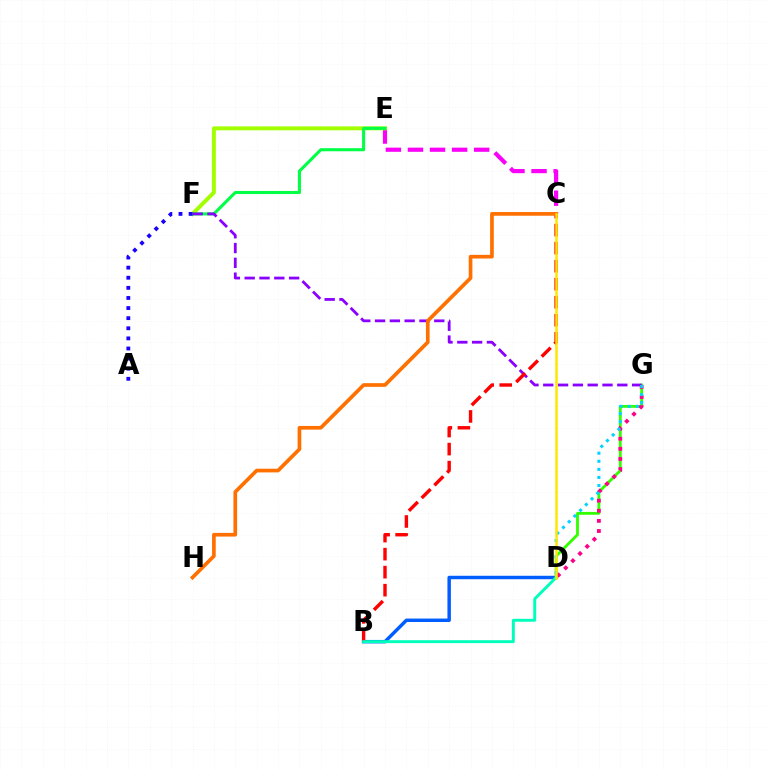{('B', 'D'): [{'color': '#005dff', 'line_style': 'solid', 'thickness': 2.48}, {'color': '#00ffbb', 'line_style': 'solid', 'thickness': 2.11}], ('C', 'E'): [{'color': '#fa00f9', 'line_style': 'dashed', 'thickness': 3.0}], ('E', 'F'): [{'color': '#a2ff00', 'line_style': 'solid', 'thickness': 2.83}, {'color': '#00ff45', 'line_style': 'solid', 'thickness': 2.22}], ('D', 'G'): [{'color': '#31ff00', 'line_style': 'solid', 'thickness': 2.03}, {'color': '#ff0088', 'line_style': 'dotted', 'thickness': 2.75}, {'color': '#00d3ff', 'line_style': 'dotted', 'thickness': 2.19}], ('F', 'G'): [{'color': '#8a00ff', 'line_style': 'dashed', 'thickness': 2.01}], ('B', 'C'): [{'color': '#ff0000', 'line_style': 'dashed', 'thickness': 2.45}], ('C', 'H'): [{'color': '#ff7000', 'line_style': 'solid', 'thickness': 2.65}], ('C', 'D'): [{'color': '#ffe600', 'line_style': 'solid', 'thickness': 1.81}], ('A', 'F'): [{'color': '#1900ff', 'line_style': 'dotted', 'thickness': 2.75}]}